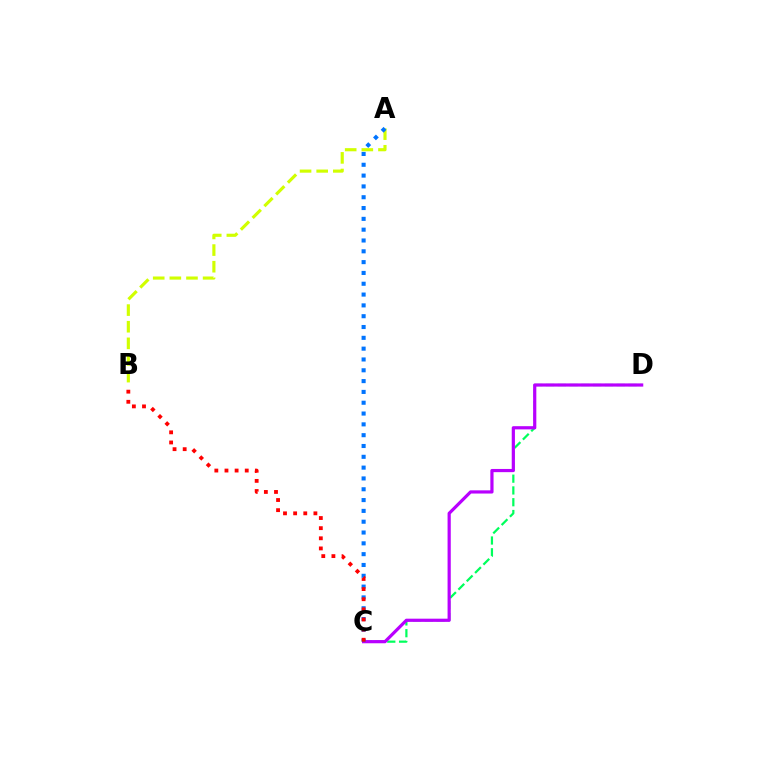{('C', 'D'): [{'color': '#00ff5c', 'line_style': 'dashed', 'thickness': 1.6}, {'color': '#b900ff', 'line_style': 'solid', 'thickness': 2.3}], ('A', 'B'): [{'color': '#d1ff00', 'line_style': 'dashed', 'thickness': 2.26}], ('A', 'C'): [{'color': '#0074ff', 'line_style': 'dotted', 'thickness': 2.94}], ('B', 'C'): [{'color': '#ff0000', 'line_style': 'dotted', 'thickness': 2.75}]}